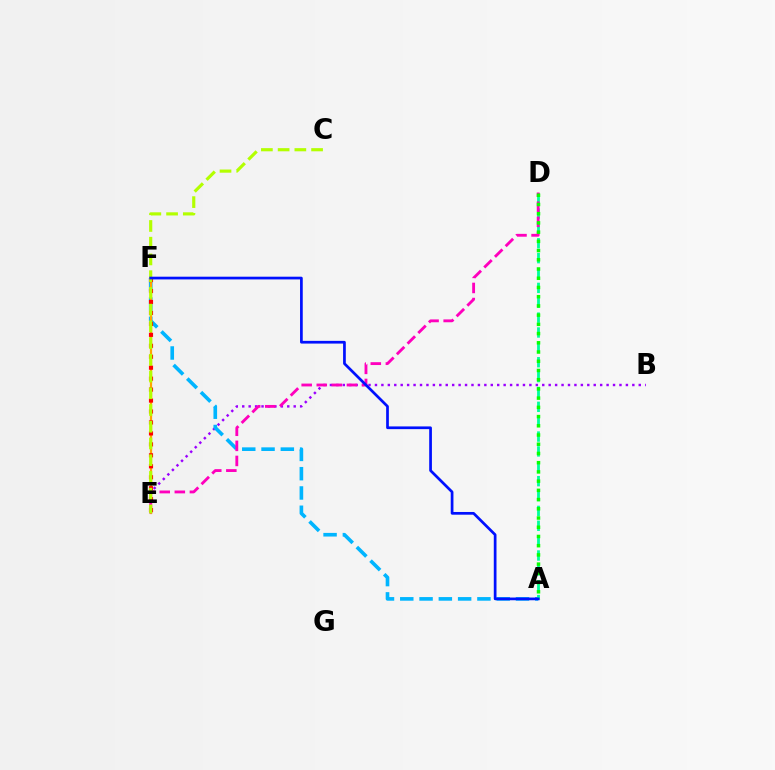{('B', 'E'): [{'color': '#9b00ff', 'line_style': 'dotted', 'thickness': 1.75}], ('A', 'F'): [{'color': '#00b5ff', 'line_style': 'dashed', 'thickness': 2.62}, {'color': '#0010ff', 'line_style': 'solid', 'thickness': 1.95}], ('E', 'F'): [{'color': '#ffa500', 'line_style': 'solid', 'thickness': 1.62}, {'color': '#ff0000', 'line_style': 'dotted', 'thickness': 2.98}], ('A', 'D'): [{'color': '#00ff9d', 'line_style': 'dashed', 'thickness': 2.02}, {'color': '#08ff00', 'line_style': 'dotted', 'thickness': 2.51}], ('D', 'E'): [{'color': '#ff00bd', 'line_style': 'dashed', 'thickness': 2.05}], ('C', 'E'): [{'color': '#b3ff00', 'line_style': 'dashed', 'thickness': 2.27}]}